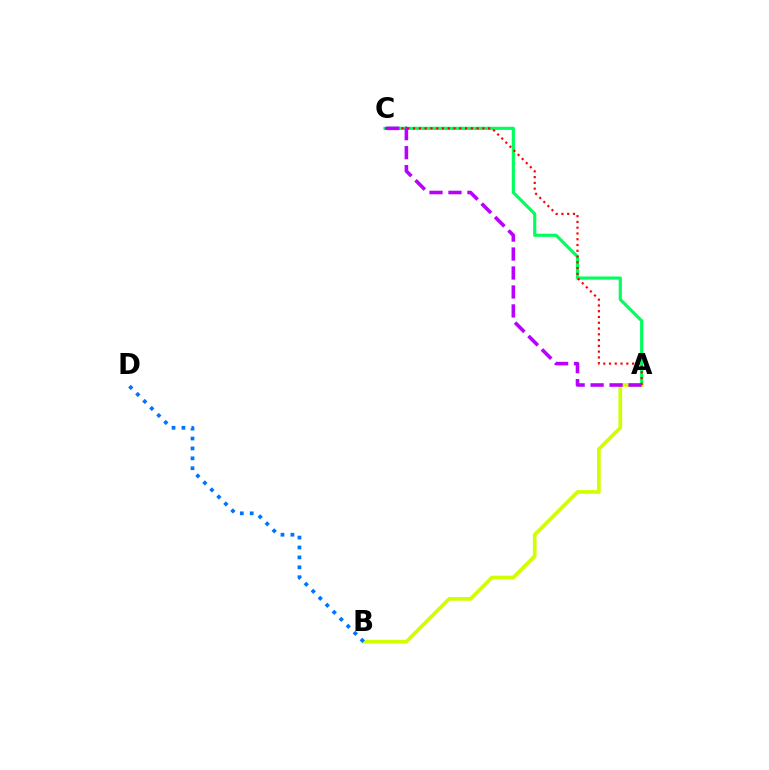{('A', 'C'): [{'color': '#00ff5c', 'line_style': 'solid', 'thickness': 2.27}, {'color': '#ff0000', 'line_style': 'dotted', 'thickness': 1.57}, {'color': '#b900ff', 'line_style': 'dashed', 'thickness': 2.58}], ('A', 'B'): [{'color': '#d1ff00', 'line_style': 'solid', 'thickness': 2.67}], ('B', 'D'): [{'color': '#0074ff', 'line_style': 'dotted', 'thickness': 2.69}]}